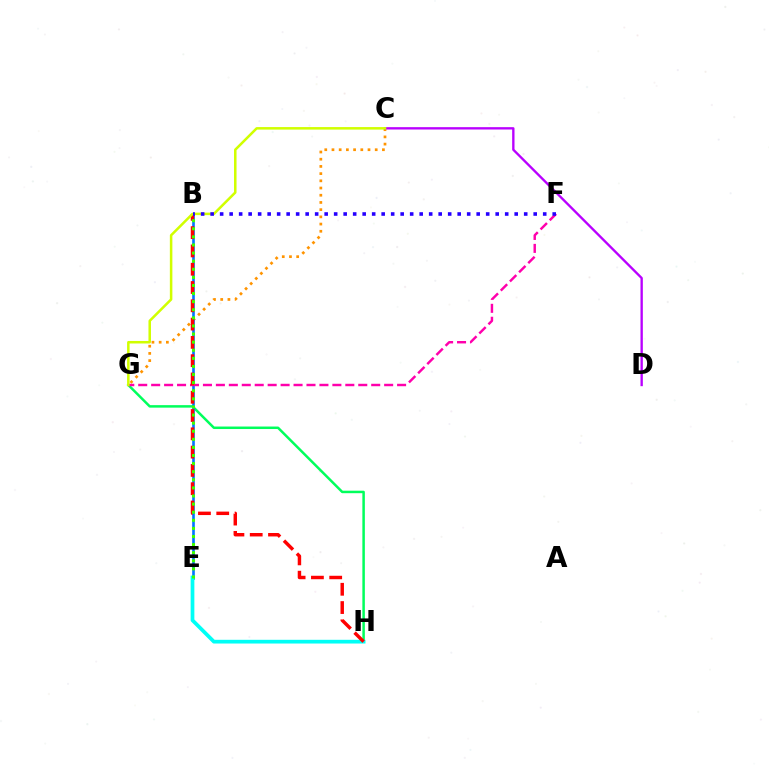{('G', 'H'): [{'color': '#00ff5c', 'line_style': 'solid', 'thickness': 1.8}], ('C', 'G'): [{'color': '#ff9400', 'line_style': 'dotted', 'thickness': 1.96}, {'color': '#d1ff00', 'line_style': 'solid', 'thickness': 1.82}], ('B', 'E'): [{'color': '#0074ff', 'line_style': 'solid', 'thickness': 1.89}, {'color': '#3dff00', 'line_style': 'dotted', 'thickness': 2.2}], ('F', 'G'): [{'color': '#ff00ac', 'line_style': 'dashed', 'thickness': 1.76}], ('E', 'H'): [{'color': '#00fff6', 'line_style': 'solid', 'thickness': 2.68}], ('B', 'H'): [{'color': '#ff0000', 'line_style': 'dashed', 'thickness': 2.48}], ('C', 'D'): [{'color': '#b900ff', 'line_style': 'solid', 'thickness': 1.69}], ('B', 'F'): [{'color': '#2500ff', 'line_style': 'dotted', 'thickness': 2.58}]}